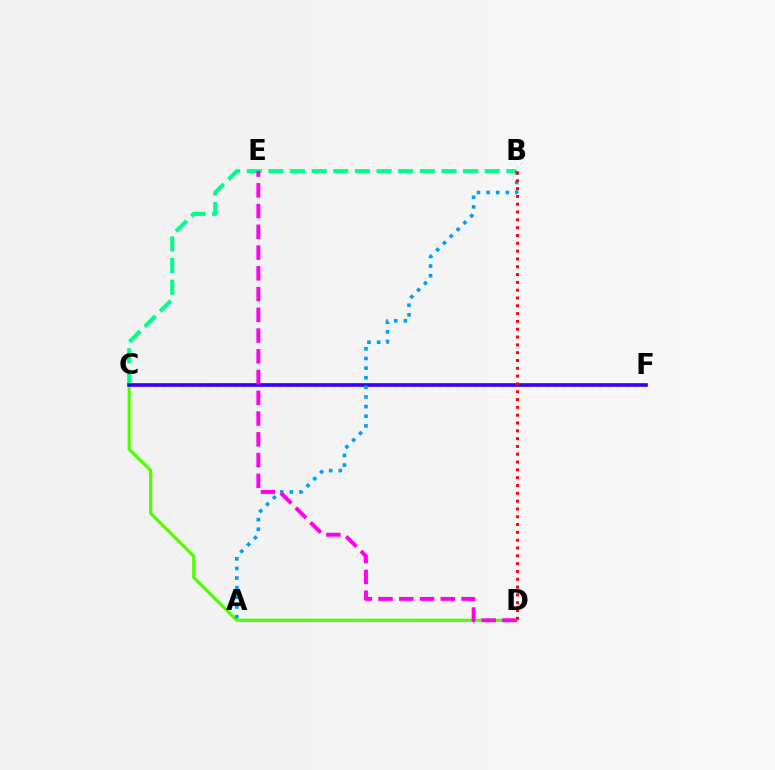{('B', 'C'): [{'color': '#00ff86', 'line_style': 'dashed', 'thickness': 2.94}], ('C', 'D'): [{'color': '#4fff00', 'line_style': 'solid', 'thickness': 2.29}], ('C', 'F'): [{'color': '#ffd500', 'line_style': 'dotted', 'thickness': 2.42}, {'color': '#3700ff', 'line_style': 'solid', 'thickness': 2.63}], ('A', 'B'): [{'color': '#009eff', 'line_style': 'dotted', 'thickness': 2.62}], ('B', 'D'): [{'color': '#ff0000', 'line_style': 'dotted', 'thickness': 2.12}], ('D', 'E'): [{'color': '#ff00ed', 'line_style': 'dashed', 'thickness': 2.82}]}